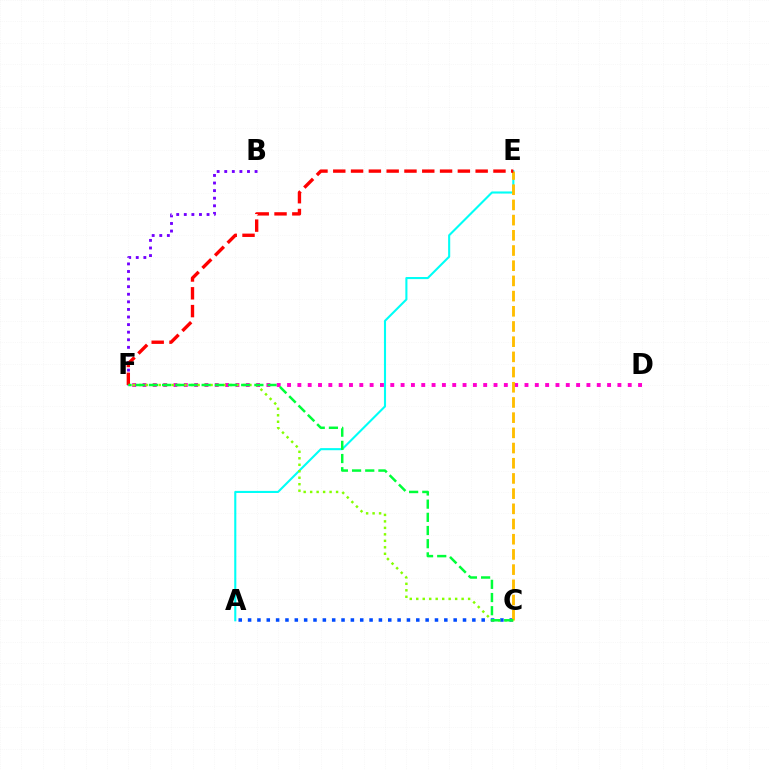{('A', 'E'): [{'color': '#00fff6', 'line_style': 'solid', 'thickness': 1.51}], ('B', 'F'): [{'color': '#7200ff', 'line_style': 'dotted', 'thickness': 2.06}], ('A', 'C'): [{'color': '#004bff', 'line_style': 'dotted', 'thickness': 2.54}], ('D', 'F'): [{'color': '#ff00cf', 'line_style': 'dotted', 'thickness': 2.8}], ('C', 'E'): [{'color': '#ffbd00', 'line_style': 'dashed', 'thickness': 2.06}], ('E', 'F'): [{'color': '#ff0000', 'line_style': 'dashed', 'thickness': 2.42}], ('C', 'F'): [{'color': '#84ff00', 'line_style': 'dotted', 'thickness': 1.76}, {'color': '#00ff39', 'line_style': 'dashed', 'thickness': 1.79}]}